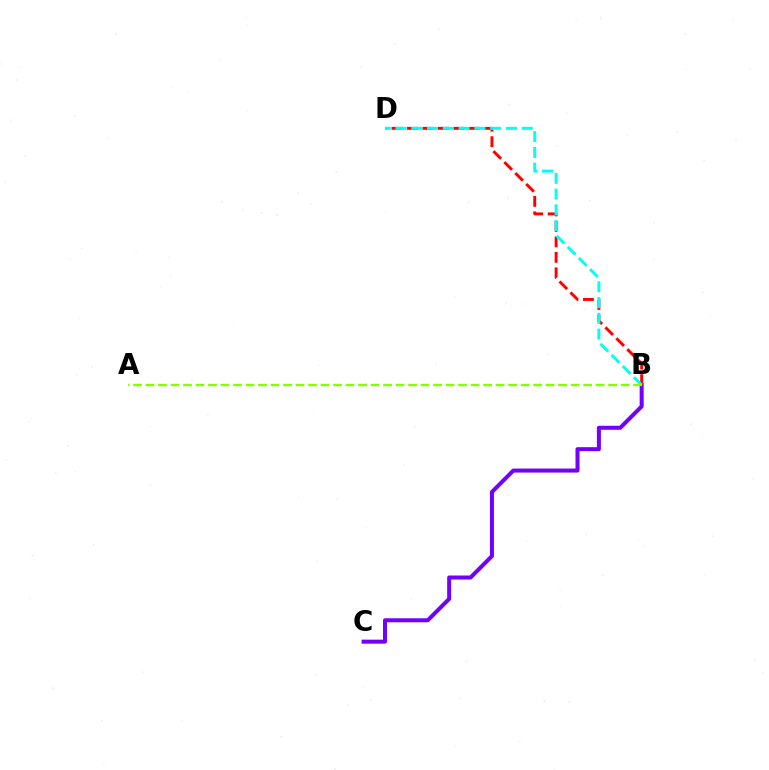{('B', 'C'): [{'color': '#7200ff', 'line_style': 'solid', 'thickness': 2.89}], ('B', 'D'): [{'color': '#ff0000', 'line_style': 'dashed', 'thickness': 2.1}, {'color': '#00fff6', 'line_style': 'dashed', 'thickness': 2.14}], ('A', 'B'): [{'color': '#84ff00', 'line_style': 'dashed', 'thickness': 1.7}]}